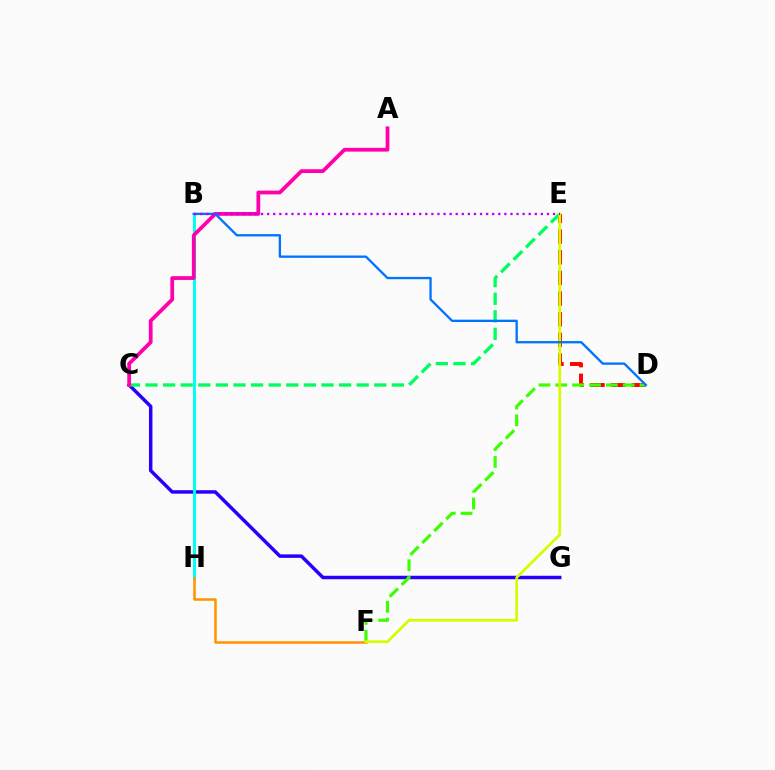{('D', 'E'): [{'color': '#ff0000', 'line_style': 'dashed', 'thickness': 2.81}], ('C', 'G'): [{'color': '#2500ff', 'line_style': 'solid', 'thickness': 2.49}], ('C', 'E'): [{'color': '#00ff5c', 'line_style': 'dashed', 'thickness': 2.39}], ('B', 'H'): [{'color': '#00fff6', 'line_style': 'solid', 'thickness': 2.15}], ('D', 'F'): [{'color': '#3dff00', 'line_style': 'dashed', 'thickness': 2.29}], ('A', 'C'): [{'color': '#ff00ac', 'line_style': 'solid', 'thickness': 2.72}], ('F', 'H'): [{'color': '#ff9400', 'line_style': 'solid', 'thickness': 1.83}], ('E', 'F'): [{'color': '#d1ff00', 'line_style': 'solid', 'thickness': 1.96}], ('B', 'D'): [{'color': '#0074ff', 'line_style': 'solid', 'thickness': 1.67}], ('B', 'E'): [{'color': '#b900ff', 'line_style': 'dotted', 'thickness': 1.65}]}